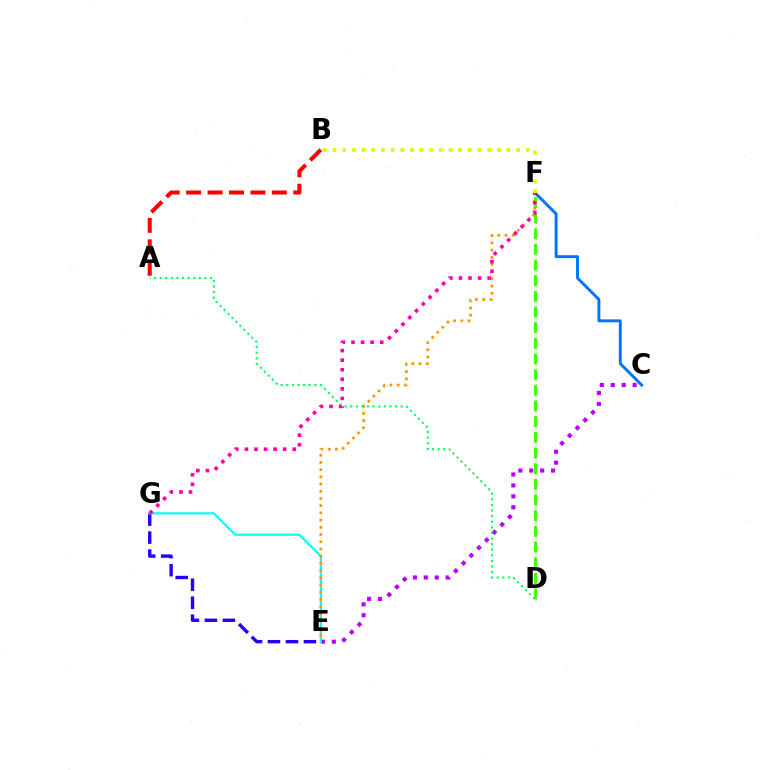{('D', 'F'): [{'color': '#3dff00', 'line_style': 'dashed', 'thickness': 2.13}], ('C', 'F'): [{'color': '#0074ff', 'line_style': 'solid', 'thickness': 2.11}], ('C', 'E'): [{'color': '#b900ff', 'line_style': 'dotted', 'thickness': 2.97}], ('E', 'G'): [{'color': '#2500ff', 'line_style': 'dashed', 'thickness': 2.44}, {'color': '#00fff6', 'line_style': 'solid', 'thickness': 1.55}], ('E', 'F'): [{'color': '#ff9400', 'line_style': 'dotted', 'thickness': 1.96}], ('A', 'D'): [{'color': '#00ff5c', 'line_style': 'dotted', 'thickness': 1.52}], ('A', 'B'): [{'color': '#ff0000', 'line_style': 'dashed', 'thickness': 2.91}], ('F', 'G'): [{'color': '#ff00ac', 'line_style': 'dotted', 'thickness': 2.6}], ('B', 'F'): [{'color': '#d1ff00', 'line_style': 'dotted', 'thickness': 2.63}]}